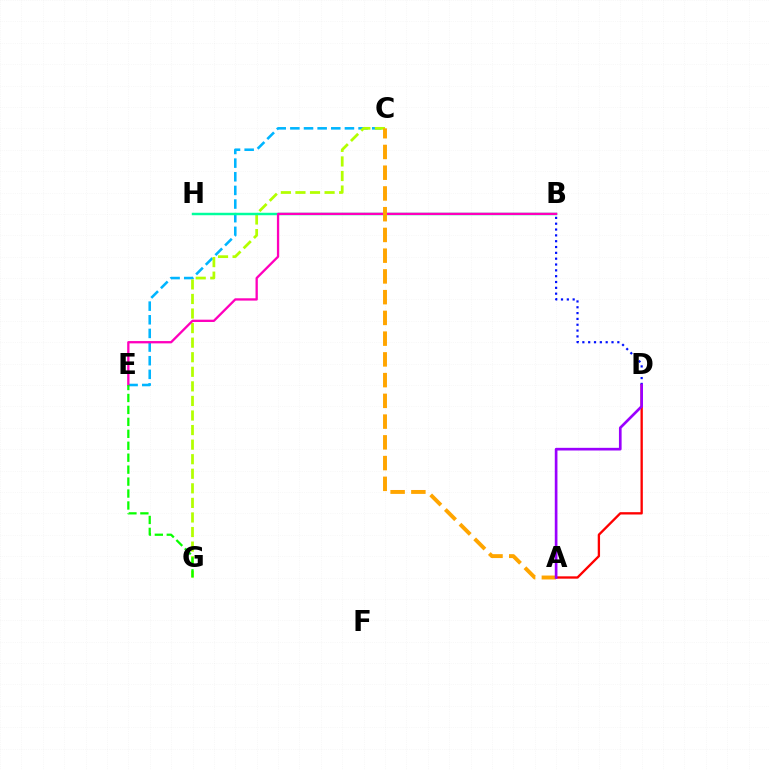{('C', 'E'): [{'color': '#00b5ff', 'line_style': 'dashed', 'thickness': 1.85}], ('C', 'G'): [{'color': '#b3ff00', 'line_style': 'dashed', 'thickness': 1.98}], ('B', 'H'): [{'color': '#00ff9d', 'line_style': 'solid', 'thickness': 1.77}], ('A', 'D'): [{'color': '#ff0000', 'line_style': 'solid', 'thickness': 1.68}, {'color': '#9b00ff', 'line_style': 'solid', 'thickness': 1.92}], ('B', 'D'): [{'color': '#0010ff', 'line_style': 'dotted', 'thickness': 1.58}], ('B', 'E'): [{'color': '#ff00bd', 'line_style': 'solid', 'thickness': 1.66}], ('E', 'G'): [{'color': '#08ff00', 'line_style': 'dashed', 'thickness': 1.62}], ('A', 'C'): [{'color': '#ffa500', 'line_style': 'dashed', 'thickness': 2.82}]}